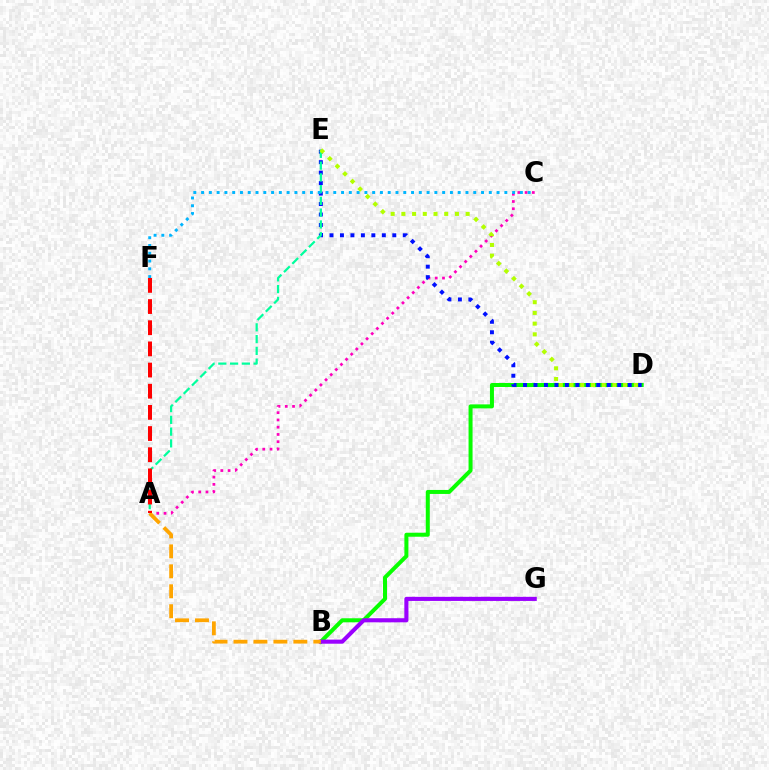{('B', 'D'): [{'color': '#08ff00', 'line_style': 'solid', 'thickness': 2.88}], ('A', 'C'): [{'color': '#ff00bd', 'line_style': 'dotted', 'thickness': 1.97}], ('D', 'E'): [{'color': '#0010ff', 'line_style': 'dotted', 'thickness': 2.84}, {'color': '#b3ff00', 'line_style': 'dotted', 'thickness': 2.91}], ('A', 'E'): [{'color': '#00ff9d', 'line_style': 'dashed', 'thickness': 1.6}], ('B', 'G'): [{'color': '#9b00ff', 'line_style': 'solid', 'thickness': 2.96}], ('C', 'F'): [{'color': '#00b5ff', 'line_style': 'dotted', 'thickness': 2.11}], ('A', 'B'): [{'color': '#ffa500', 'line_style': 'dashed', 'thickness': 2.71}], ('A', 'F'): [{'color': '#ff0000', 'line_style': 'dashed', 'thickness': 2.88}]}